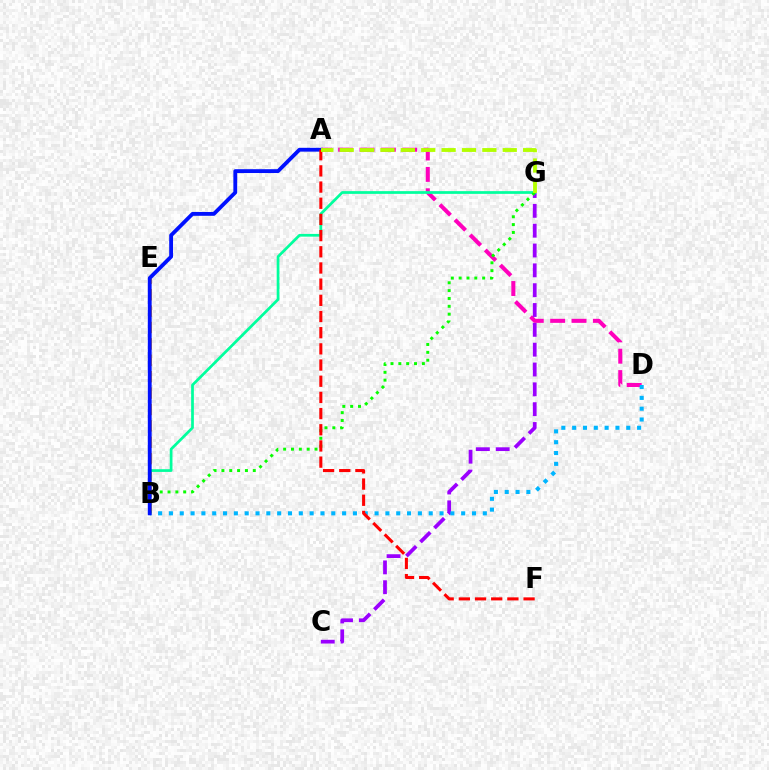{('A', 'D'): [{'color': '#ff00bd', 'line_style': 'dashed', 'thickness': 2.9}], ('C', 'G'): [{'color': '#9b00ff', 'line_style': 'dashed', 'thickness': 2.69}], ('B', 'E'): [{'color': '#ffa500', 'line_style': 'dashed', 'thickness': 2.23}], ('B', 'G'): [{'color': '#00ff9d', 'line_style': 'solid', 'thickness': 1.96}, {'color': '#08ff00', 'line_style': 'dotted', 'thickness': 2.13}], ('B', 'D'): [{'color': '#00b5ff', 'line_style': 'dotted', 'thickness': 2.94}], ('A', 'B'): [{'color': '#0010ff', 'line_style': 'solid', 'thickness': 2.76}], ('A', 'F'): [{'color': '#ff0000', 'line_style': 'dashed', 'thickness': 2.2}], ('A', 'G'): [{'color': '#b3ff00', 'line_style': 'dashed', 'thickness': 2.77}]}